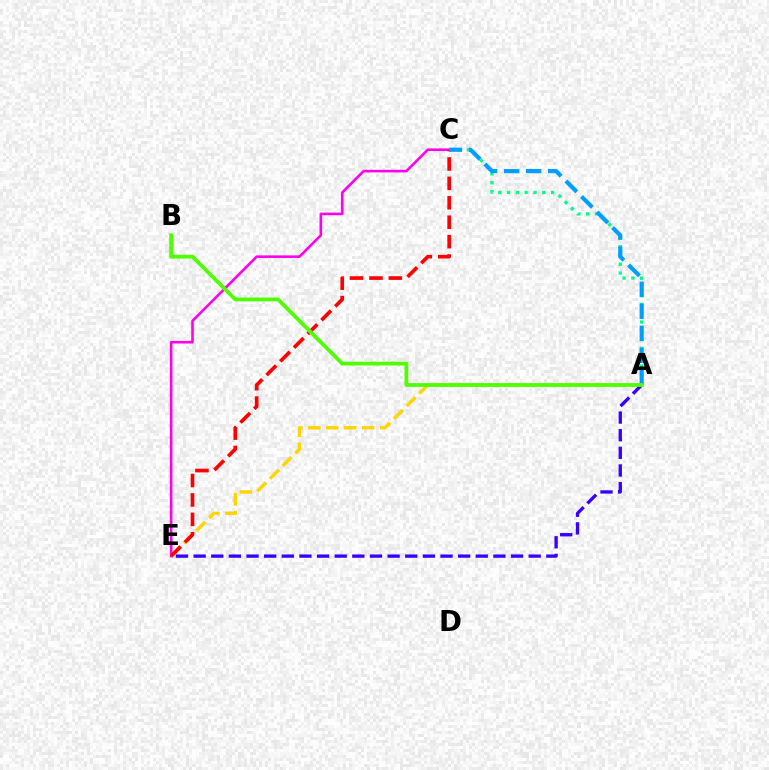{('A', 'E'): [{'color': '#ffd500', 'line_style': 'dashed', 'thickness': 2.44}, {'color': '#3700ff', 'line_style': 'dashed', 'thickness': 2.4}], ('A', 'C'): [{'color': '#00ff86', 'line_style': 'dotted', 'thickness': 2.39}, {'color': '#009eff', 'line_style': 'dashed', 'thickness': 2.99}], ('C', 'E'): [{'color': '#ff00ed', 'line_style': 'solid', 'thickness': 1.87}, {'color': '#ff0000', 'line_style': 'dashed', 'thickness': 2.64}], ('A', 'B'): [{'color': '#4fff00', 'line_style': 'solid', 'thickness': 2.71}]}